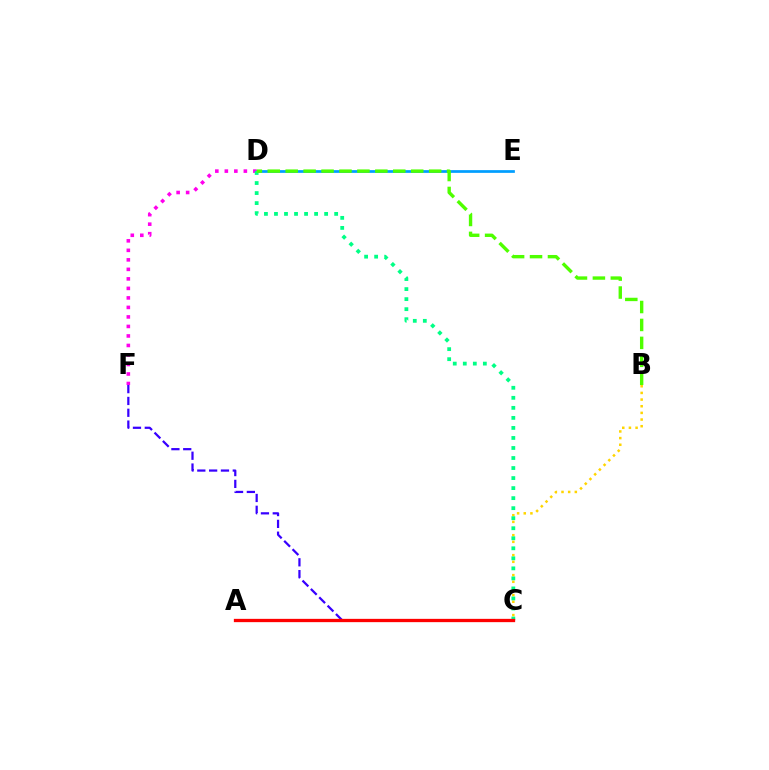{('D', 'E'): [{'color': '#009eff', 'line_style': 'solid', 'thickness': 1.96}], ('B', 'C'): [{'color': '#ffd500', 'line_style': 'dotted', 'thickness': 1.81}], ('C', 'F'): [{'color': '#3700ff', 'line_style': 'dashed', 'thickness': 1.61}], ('D', 'F'): [{'color': '#ff00ed', 'line_style': 'dotted', 'thickness': 2.58}], ('C', 'D'): [{'color': '#00ff86', 'line_style': 'dotted', 'thickness': 2.73}], ('A', 'C'): [{'color': '#ff0000', 'line_style': 'solid', 'thickness': 2.38}], ('B', 'D'): [{'color': '#4fff00', 'line_style': 'dashed', 'thickness': 2.44}]}